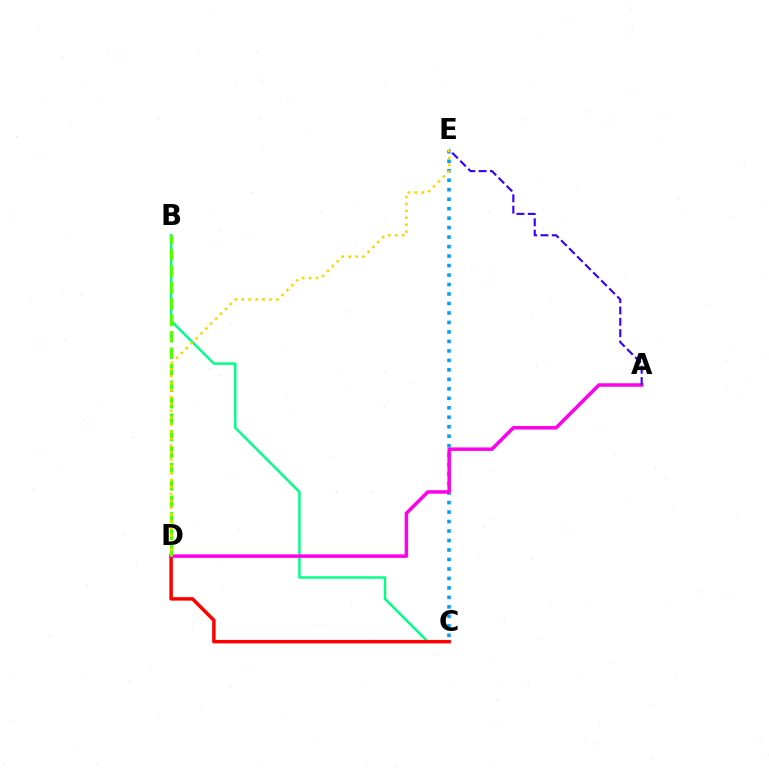{('B', 'C'): [{'color': '#00ff86', 'line_style': 'solid', 'thickness': 1.76}], ('C', 'D'): [{'color': '#ff0000', 'line_style': 'solid', 'thickness': 2.5}], ('C', 'E'): [{'color': '#009eff', 'line_style': 'dotted', 'thickness': 2.58}], ('A', 'D'): [{'color': '#ff00ed', 'line_style': 'solid', 'thickness': 2.52}], ('B', 'D'): [{'color': '#4fff00', 'line_style': 'dashed', 'thickness': 2.24}], ('A', 'E'): [{'color': '#3700ff', 'line_style': 'dashed', 'thickness': 1.54}], ('D', 'E'): [{'color': '#ffd500', 'line_style': 'dotted', 'thickness': 1.88}]}